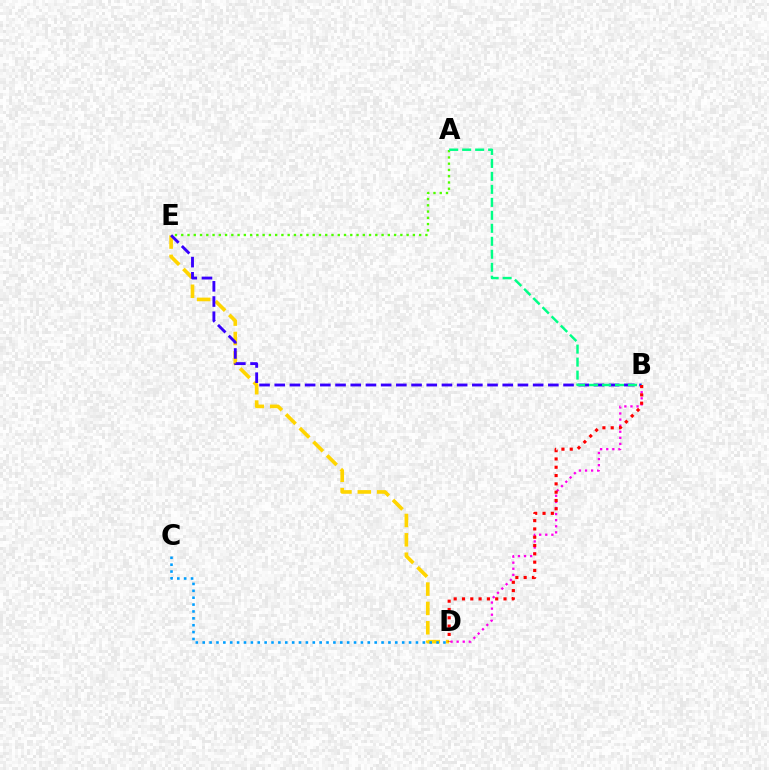{('A', 'E'): [{'color': '#4fff00', 'line_style': 'dotted', 'thickness': 1.7}], ('B', 'D'): [{'color': '#ff00ed', 'line_style': 'dotted', 'thickness': 1.65}, {'color': '#ff0000', 'line_style': 'dotted', 'thickness': 2.26}], ('D', 'E'): [{'color': '#ffd500', 'line_style': 'dashed', 'thickness': 2.63}], ('B', 'E'): [{'color': '#3700ff', 'line_style': 'dashed', 'thickness': 2.06}], ('A', 'B'): [{'color': '#00ff86', 'line_style': 'dashed', 'thickness': 1.76}], ('C', 'D'): [{'color': '#009eff', 'line_style': 'dotted', 'thickness': 1.87}]}